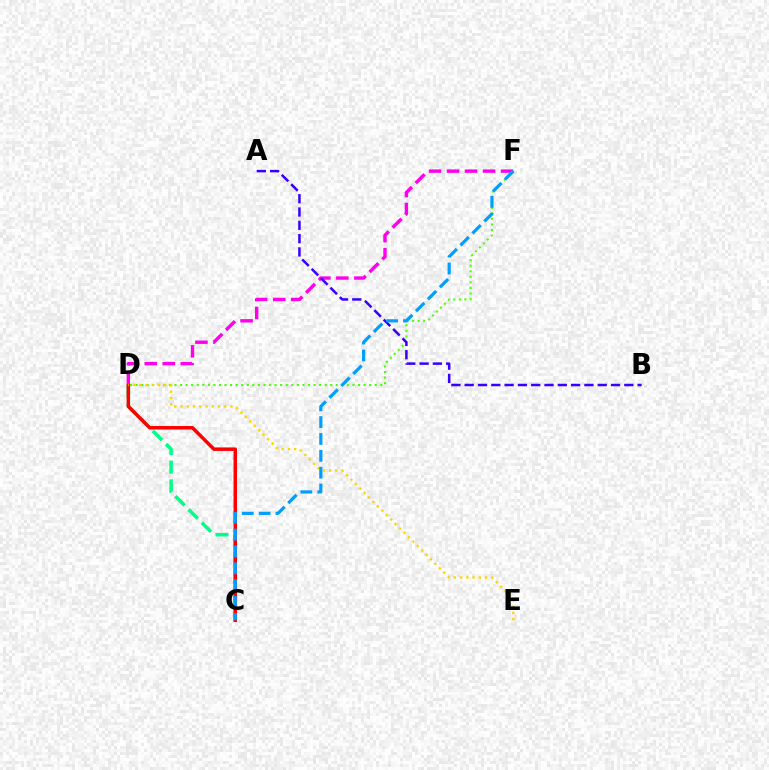{('D', 'F'): [{'color': '#4fff00', 'line_style': 'dotted', 'thickness': 1.51}, {'color': '#ff00ed', 'line_style': 'dashed', 'thickness': 2.45}], ('C', 'D'): [{'color': '#00ff86', 'line_style': 'dashed', 'thickness': 2.54}, {'color': '#ff0000', 'line_style': 'solid', 'thickness': 2.51}], ('D', 'E'): [{'color': '#ffd500', 'line_style': 'dotted', 'thickness': 1.7}], ('A', 'B'): [{'color': '#3700ff', 'line_style': 'dashed', 'thickness': 1.81}], ('C', 'F'): [{'color': '#009eff', 'line_style': 'dashed', 'thickness': 2.29}]}